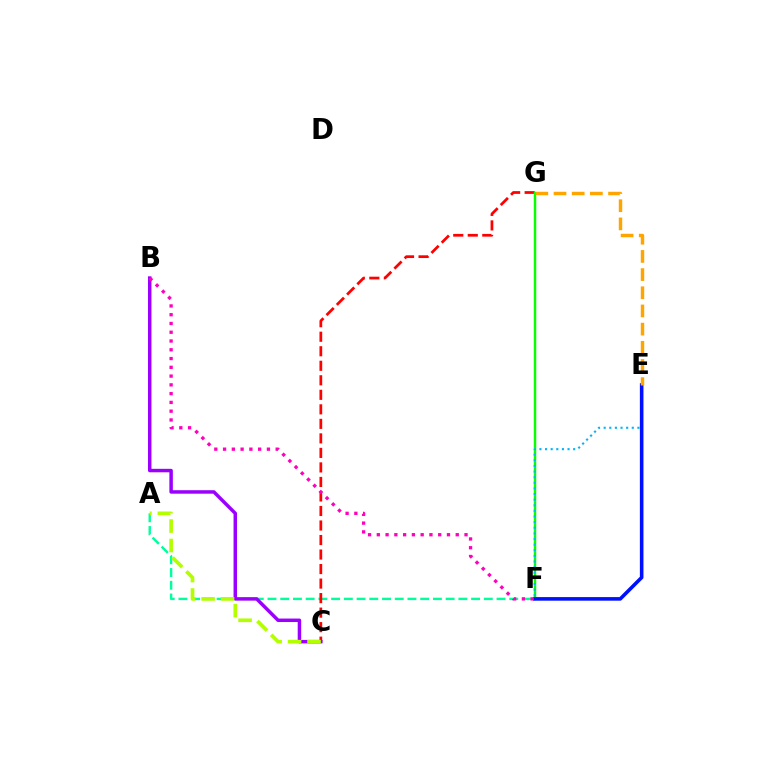{('A', 'F'): [{'color': '#00ff9d', 'line_style': 'dashed', 'thickness': 1.73}], ('C', 'G'): [{'color': '#ff0000', 'line_style': 'dashed', 'thickness': 1.97}], ('F', 'G'): [{'color': '#08ff00', 'line_style': 'solid', 'thickness': 1.78}], ('E', 'F'): [{'color': '#00b5ff', 'line_style': 'dotted', 'thickness': 1.53}, {'color': '#0010ff', 'line_style': 'solid', 'thickness': 2.59}], ('B', 'C'): [{'color': '#9b00ff', 'line_style': 'solid', 'thickness': 2.5}], ('B', 'F'): [{'color': '#ff00bd', 'line_style': 'dotted', 'thickness': 2.38}], ('A', 'C'): [{'color': '#b3ff00', 'line_style': 'dashed', 'thickness': 2.64}], ('E', 'G'): [{'color': '#ffa500', 'line_style': 'dashed', 'thickness': 2.47}]}